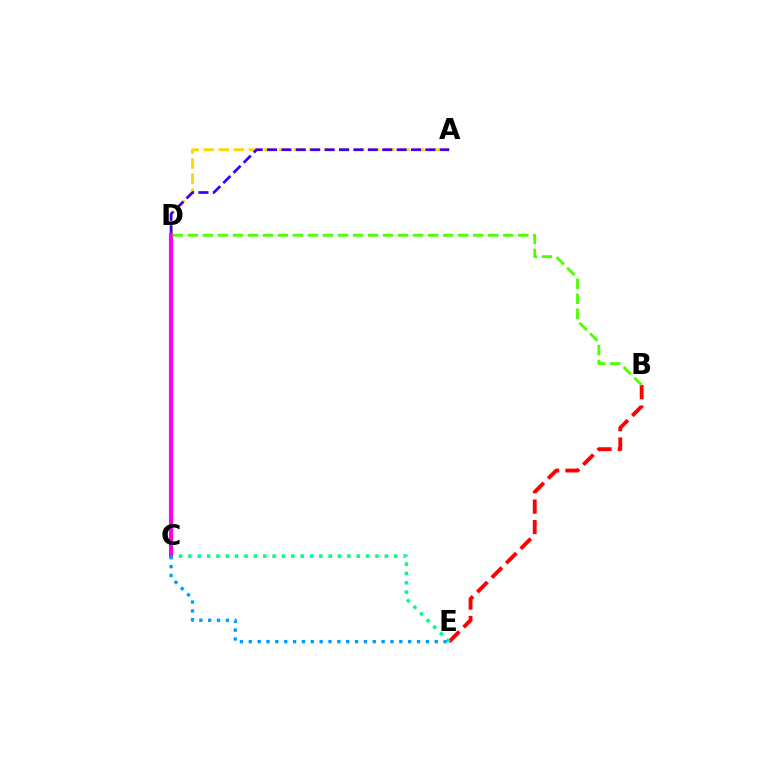{('B', 'E'): [{'color': '#ff0000', 'line_style': 'dashed', 'thickness': 2.77}], ('C', 'E'): [{'color': '#00ff86', 'line_style': 'dotted', 'thickness': 2.54}, {'color': '#009eff', 'line_style': 'dotted', 'thickness': 2.41}], ('A', 'D'): [{'color': '#ffd500', 'line_style': 'dashed', 'thickness': 2.05}, {'color': '#3700ff', 'line_style': 'dashed', 'thickness': 1.96}], ('C', 'D'): [{'color': '#ff00ed', 'line_style': 'solid', 'thickness': 2.96}], ('B', 'D'): [{'color': '#4fff00', 'line_style': 'dashed', 'thickness': 2.04}]}